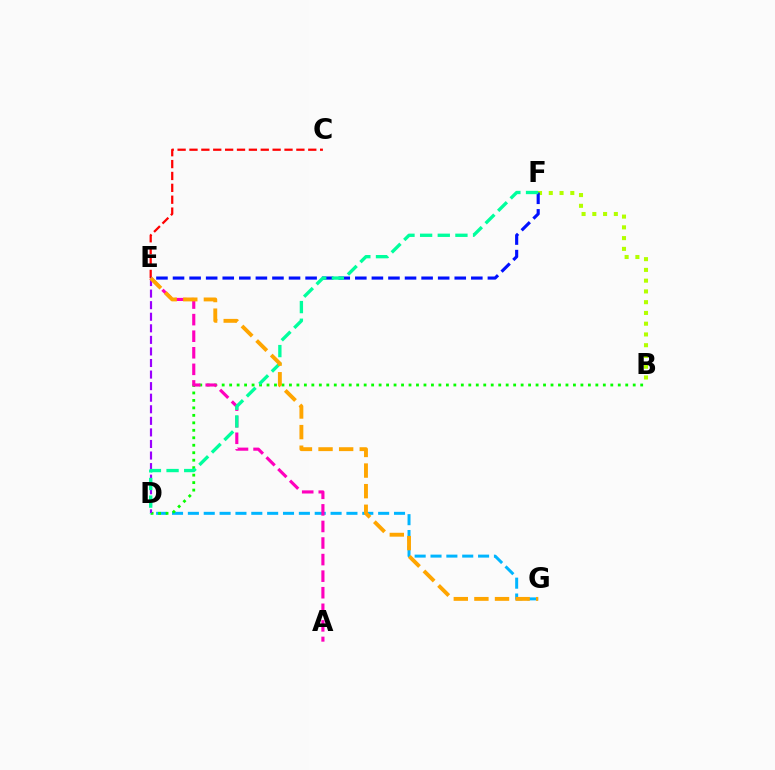{('B', 'F'): [{'color': '#b3ff00', 'line_style': 'dotted', 'thickness': 2.92}], ('C', 'E'): [{'color': '#ff0000', 'line_style': 'dashed', 'thickness': 1.61}], ('E', 'F'): [{'color': '#0010ff', 'line_style': 'dashed', 'thickness': 2.25}], ('D', 'G'): [{'color': '#00b5ff', 'line_style': 'dashed', 'thickness': 2.15}], ('B', 'D'): [{'color': '#08ff00', 'line_style': 'dotted', 'thickness': 2.03}], ('D', 'E'): [{'color': '#9b00ff', 'line_style': 'dashed', 'thickness': 1.57}], ('A', 'E'): [{'color': '#ff00bd', 'line_style': 'dashed', 'thickness': 2.25}], ('D', 'F'): [{'color': '#00ff9d', 'line_style': 'dashed', 'thickness': 2.4}], ('E', 'G'): [{'color': '#ffa500', 'line_style': 'dashed', 'thickness': 2.8}]}